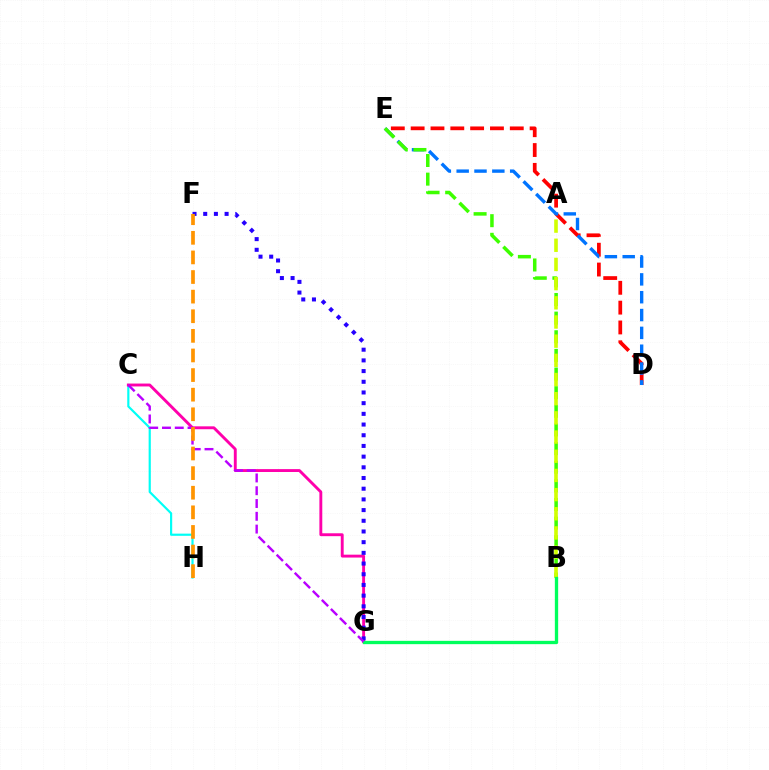{('D', 'E'): [{'color': '#ff0000', 'line_style': 'dashed', 'thickness': 2.69}, {'color': '#0074ff', 'line_style': 'dashed', 'thickness': 2.42}], ('B', 'E'): [{'color': '#3dff00', 'line_style': 'dashed', 'thickness': 2.53}], ('C', 'H'): [{'color': '#00fff6', 'line_style': 'solid', 'thickness': 1.57}], ('C', 'G'): [{'color': '#ff00ac', 'line_style': 'solid', 'thickness': 2.08}, {'color': '#b900ff', 'line_style': 'dashed', 'thickness': 1.74}], ('A', 'B'): [{'color': '#d1ff00', 'line_style': 'dashed', 'thickness': 2.61}], ('F', 'G'): [{'color': '#2500ff', 'line_style': 'dotted', 'thickness': 2.91}], ('B', 'G'): [{'color': '#00ff5c', 'line_style': 'solid', 'thickness': 2.39}], ('F', 'H'): [{'color': '#ff9400', 'line_style': 'dashed', 'thickness': 2.66}]}